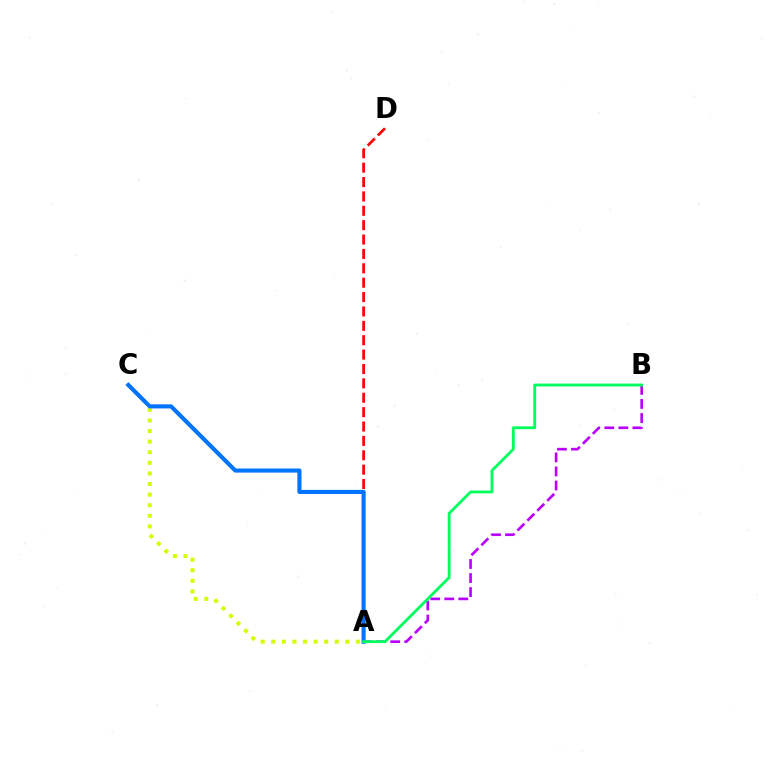{('A', 'B'): [{'color': '#b900ff', 'line_style': 'dashed', 'thickness': 1.91}, {'color': '#00ff5c', 'line_style': 'solid', 'thickness': 2.04}], ('A', 'D'): [{'color': '#ff0000', 'line_style': 'dashed', 'thickness': 1.95}], ('A', 'C'): [{'color': '#d1ff00', 'line_style': 'dotted', 'thickness': 2.88}, {'color': '#0074ff', 'line_style': 'solid', 'thickness': 2.95}]}